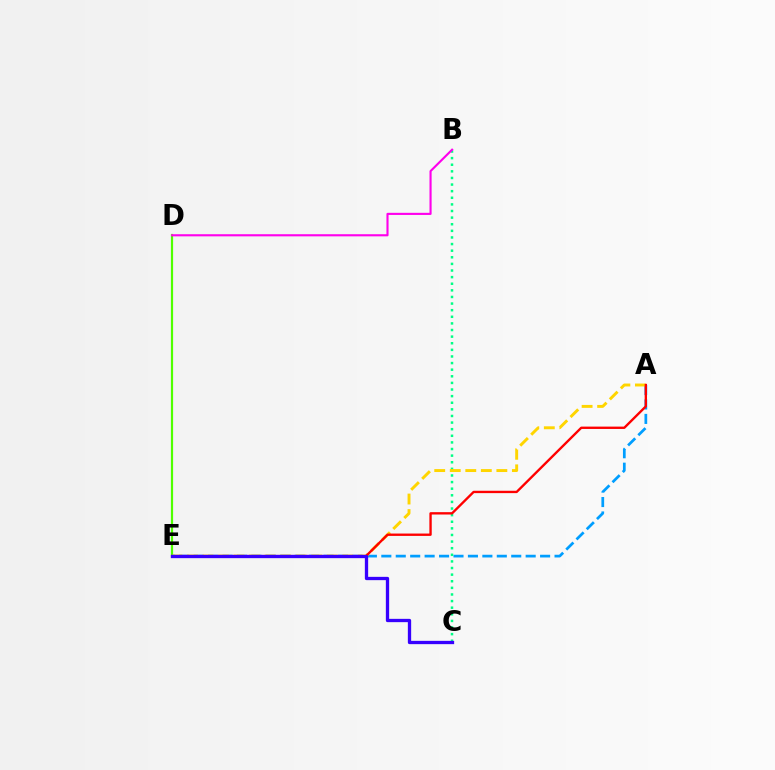{('D', 'E'): [{'color': '#4fff00', 'line_style': 'solid', 'thickness': 1.59}], ('A', 'E'): [{'color': '#009eff', 'line_style': 'dashed', 'thickness': 1.96}, {'color': '#ffd500', 'line_style': 'dashed', 'thickness': 2.11}, {'color': '#ff0000', 'line_style': 'solid', 'thickness': 1.7}], ('B', 'C'): [{'color': '#00ff86', 'line_style': 'dotted', 'thickness': 1.8}], ('B', 'D'): [{'color': '#ff00ed', 'line_style': 'solid', 'thickness': 1.53}], ('C', 'E'): [{'color': '#3700ff', 'line_style': 'solid', 'thickness': 2.38}]}